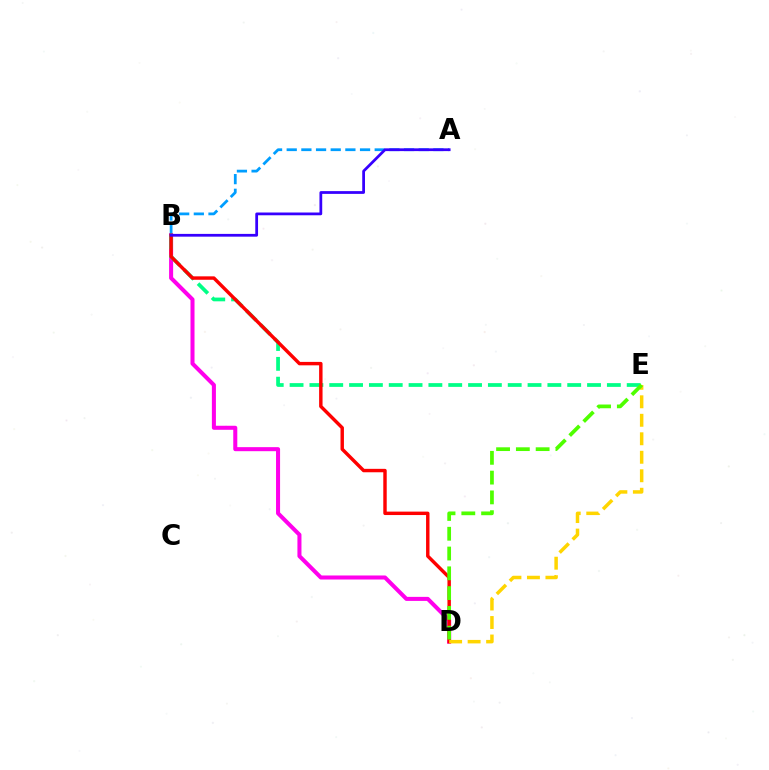{('B', 'D'): [{'color': '#ff00ed', 'line_style': 'solid', 'thickness': 2.91}, {'color': '#ff0000', 'line_style': 'solid', 'thickness': 2.47}], ('B', 'E'): [{'color': '#00ff86', 'line_style': 'dashed', 'thickness': 2.69}], ('A', 'B'): [{'color': '#009eff', 'line_style': 'dashed', 'thickness': 1.99}, {'color': '#3700ff', 'line_style': 'solid', 'thickness': 1.99}], ('D', 'E'): [{'color': '#ffd500', 'line_style': 'dashed', 'thickness': 2.51}, {'color': '#4fff00', 'line_style': 'dashed', 'thickness': 2.69}]}